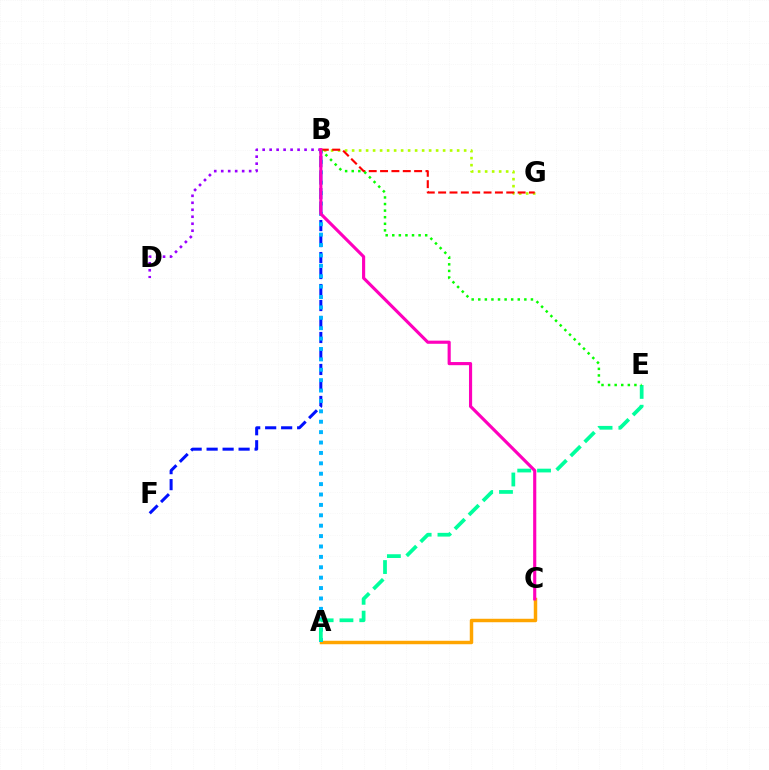{('B', 'G'): [{'color': '#b3ff00', 'line_style': 'dotted', 'thickness': 1.9}, {'color': '#ff0000', 'line_style': 'dashed', 'thickness': 1.54}], ('B', 'F'): [{'color': '#0010ff', 'line_style': 'dashed', 'thickness': 2.17}], ('A', 'C'): [{'color': '#ffa500', 'line_style': 'solid', 'thickness': 2.49}], ('A', 'B'): [{'color': '#00b5ff', 'line_style': 'dotted', 'thickness': 2.82}], ('B', 'D'): [{'color': '#9b00ff', 'line_style': 'dotted', 'thickness': 1.9}], ('A', 'E'): [{'color': '#00ff9d', 'line_style': 'dashed', 'thickness': 2.69}], ('B', 'E'): [{'color': '#08ff00', 'line_style': 'dotted', 'thickness': 1.79}], ('B', 'C'): [{'color': '#ff00bd', 'line_style': 'solid', 'thickness': 2.26}]}